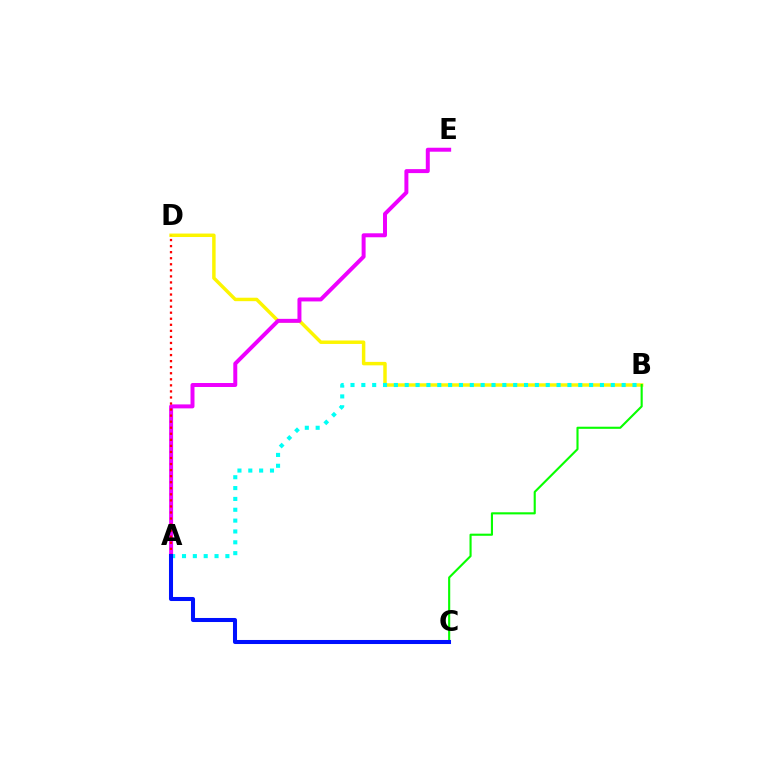{('B', 'D'): [{'color': '#fcf500', 'line_style': 'solid', 'thickness': 2.49}], ('A', 'B'): [{'color': '#00fff6', 'line_style': 'dotted', 'thickness': 2.95}], ('B', 'C'): [{'color': '#08ff00', 'line_style': 'solid', 'thickness': 1.53}], ('A', 'E'): [{'color': '#ee00ff', 'line_style': 'solid', 'thickness': 2.86}], ('A', 'D'): [{'color': '#ff0000', 'line_style': 'dotted', 'thickness': 1.64}], ('A', 'C'): [{'color': '#0010ff', 'line_style': 'solid', 'thickness': 2.91}]}